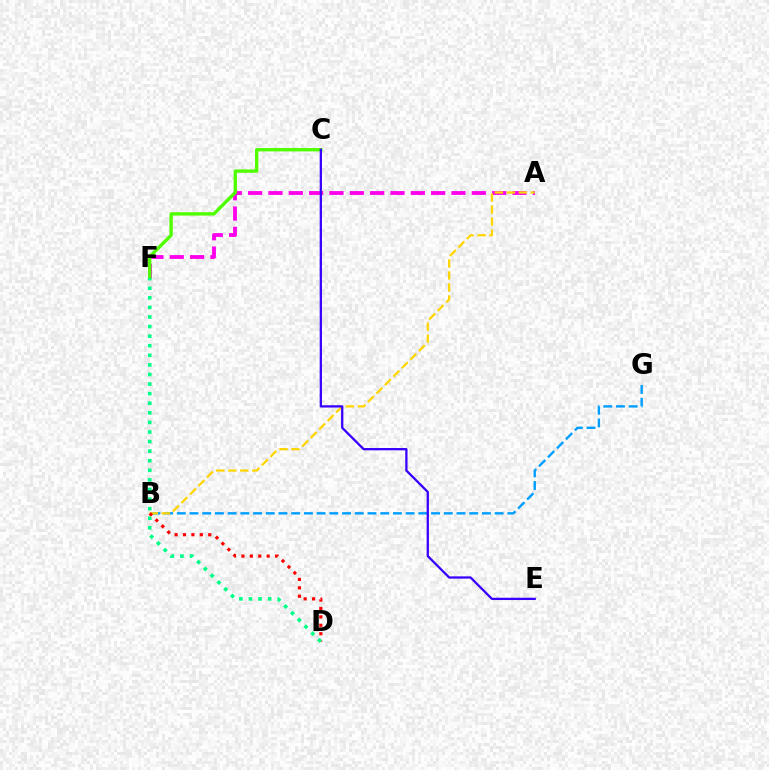{('B', 'G'): [{'color': '#009eff', 'line_style': 'dashed', 'thickness': 1.73}], ('A', 'F'): [{'color': '#ff00ed', 'line_style': 'dashed', 'thickness': 2.76}], ('C', 'F'): [{'color': '#4fff00', 'line_style': 'solid', 'thickness': 2.42}], ('A', 'B'): [{'color': '#ffd500', 'line_style': 'dashed', 'thickness': 1.63}], ('C', 'E'): [{'color': '#3700ff', 'line_style': 'solid', 'thickness': 1.64}], ('B', 'D'): [{'color': '#ff0000', 'line_style': 'dotted', 'thickness': 2.29}], ('D', 'F'): [{'color': '#00ff86', 'line_style': 'dotted', 'thickness': 2.6}]}